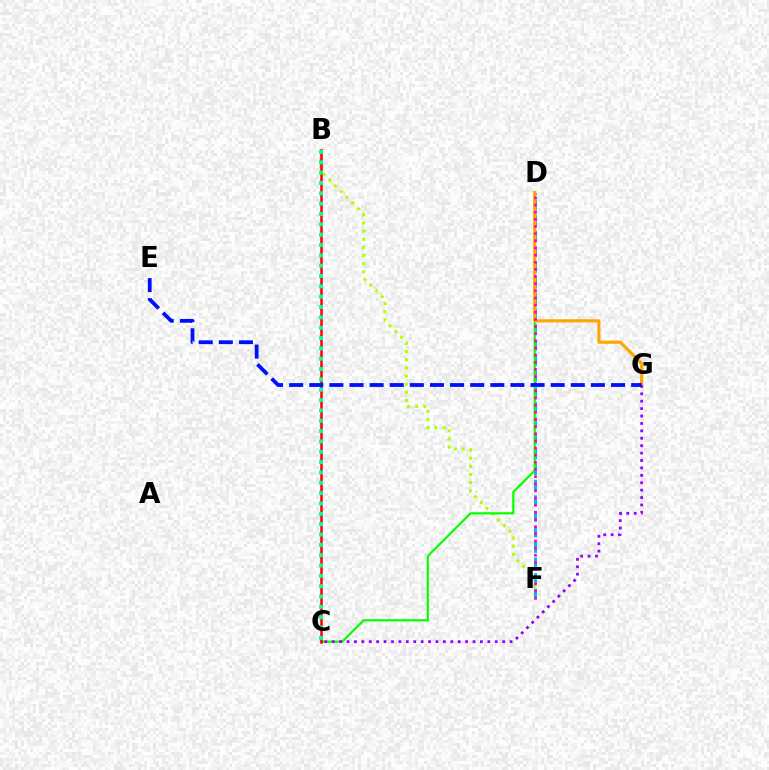{('B', 'F'): [{'color': '#b3ff00', 'line_style': 'dotted', 'thickness': 2.21}], ('D', 'F'): [{'color': '#00b5ff', 'line_style': 'dashed', 'thickness': 2.11}, {'color': '#ff00bd', 'line_style': 'dotted', 'thickness': 1.94}], ('C', 'D'): [{'color': '#08ff00', 'line_style': 'solid', 'thickness': 1.6}], ('D', 'G'): [{'color': '#ffa500', 'line_style': 'solid', 'thickness': 2.25}], ('C', 'G'): [{'color': '#9b00ff', 'line_style': 'dotted', 'thickness': 2.01}], ('B', 'C'): [{'color': '#ff0000', 'line_style': 'solid', 'thickness': 1.8}, {'color': '#00ff9d', 'line_style': 'dotted', 'thickness': 2.81}], ('E', 'G'): [{'color': '#0010ff', 'line_style': 'dashed', 'thickness': 2.73}]}